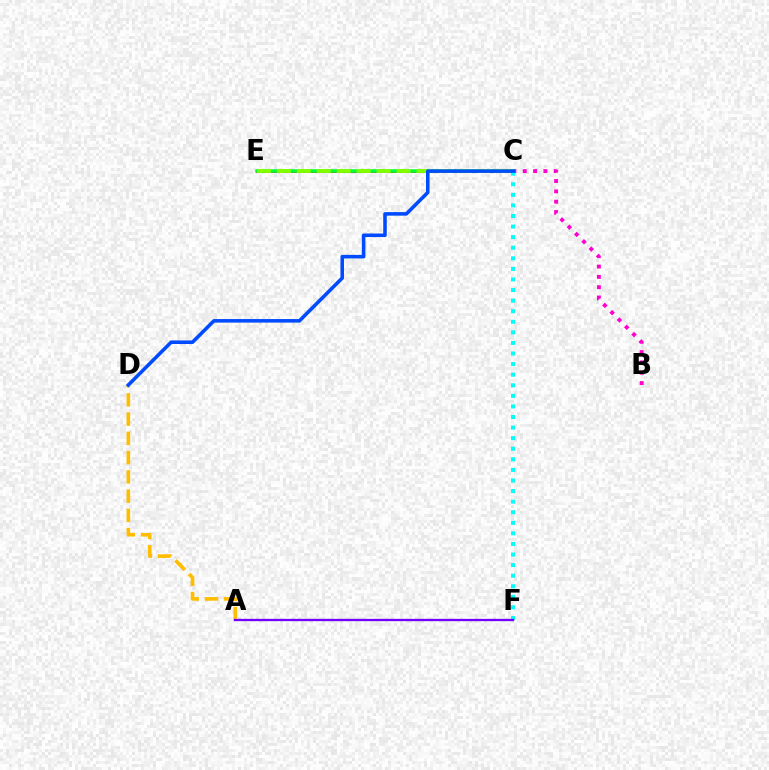{('C', 'E'): [{'color': '#ff0000', 'line_style': 'solid', 'thickness': 2.16}, {'color': '#00ff39', 'line_style': 'solid', 'thickness': 2.54}, {'color': '#84ff00', 'line_style': 'dashed', 'thickness': 2.71}], ('B', 'C'): [{'color': '#ff00cf', 'line_style': 'dotted', 'thickness': 2.8}], ('A', 'D'): [{'color': '#ffbd00', 'line_style': 'dashed', 'thickness': 2.62}], ('C', 'F'): [{'color': '#00fff6', 'line_style': 'dotted', 'thickness': 2.87}], ('C', 'D'): [{'color': '#004bff', 'line_style': 'solid', 'thickness': 2.56}], ('A', 'F'): [{'color': '#7200ff', 'line_style': 'solid', 'thickness': 1.66}]}